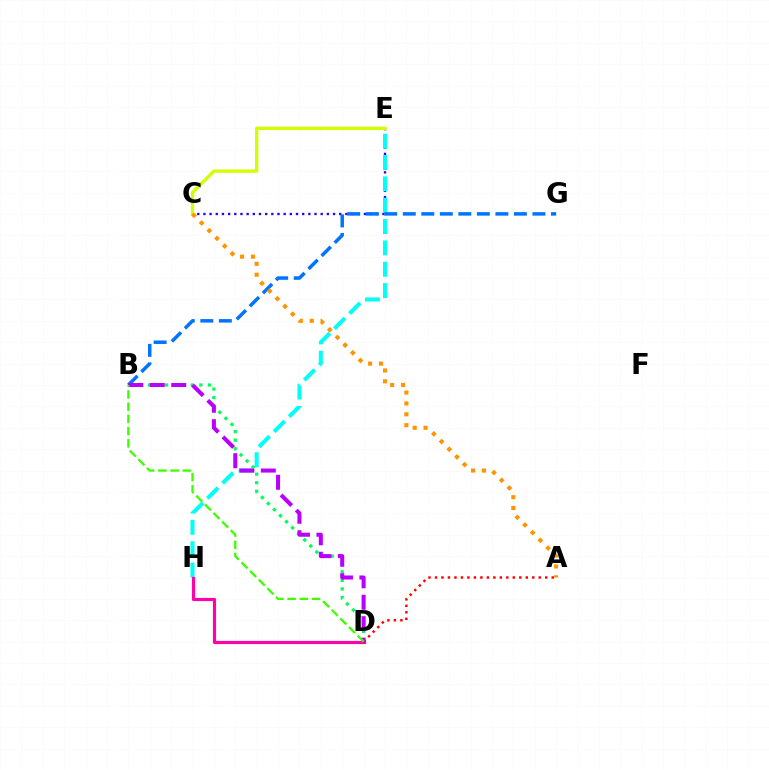{('C', 'E'): [{'color': '#2500ff', 'line_style': 'dotted', 'thickness': 1.68}, {'color': '#d1ff00', 'line_style': 'solid', 'thickness': 2.38}], ('B', 'D'): [{'color': '#00ff5c', 'line_style': 'dotted', 'thickness': 2.33}, {'color': '#b900ff', 'line_style': 'dashed', 'thickness': 2.91}, {'color': '#3dff00', 'line_style': 'dashed', 'thickness': 1.66}], ('E', 'H'): [{'color': '#00fff6', 'line_style': 'dashed', 'thickness': 2.9}], ('B', 'G'): [{'color': '#0074ff', 'line_style': 'dashed', 'thickness': 2.52}], ('D', 'H'): [{'color': '#ff00ac', 'line_style': 'solid', 'thickness': 2.27}], ('A', 'D'): [{'color': '#ff0000', 'line_style': 'dotted', 'thickness': 1.76}], ('A', 'C'): [{'color': '#ff9400', 'line_style': 'dotted', 'thickness': 2.95}]}